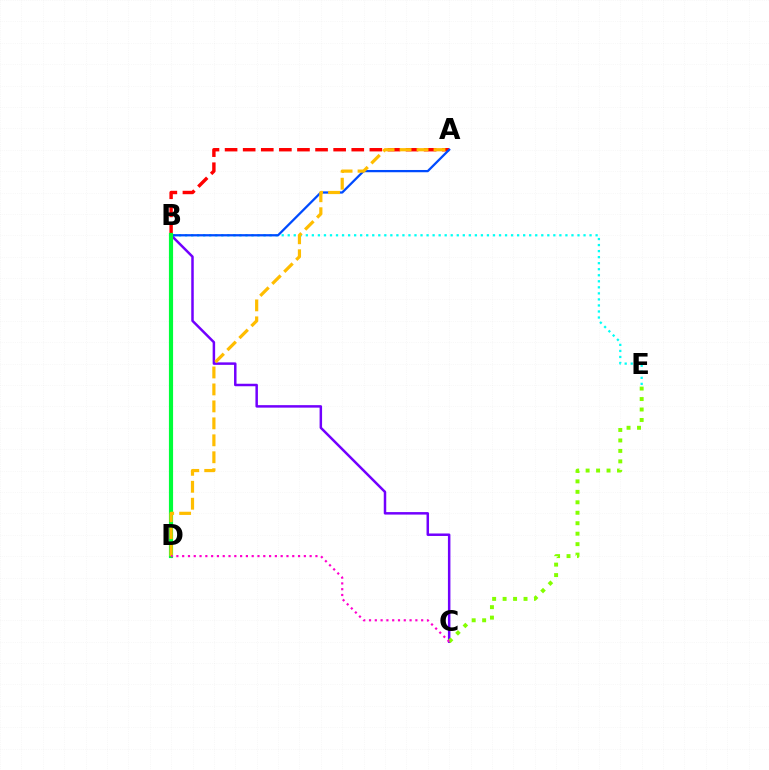{('B', 'E'): [{'color': '#00fff6', 'line_style': 'dotted', 'thickness': 1.64}], ('B', 'C'): [{'color': '#7200ff', 'line_style': 'solid', 'thickness': 1.79}], ('A', 'B'): [{'color': '#ff0000', 'line_style': 'dashed', 'thickness': 2.46}, {'color': '#004bff', 'line_style': 'solid', 'thickness': 1.63}], ('C', 'E'): [{'color': '#84ff00', 'line_style': 'dotted', 'thickness': 2.84}], ('B', 'D'): [{'color': '#00ff39', 'line_style': 'solid', 'thickness': 2.99}], ('A', 'D'): [{'color': '#ffbd00', 'line_style': 'dashed', 'thickness': 2.3}], ('C', 'D'): [{'color': '#ff00cf', 'line_style': 'dotted', 'thickness': 1.57}]}